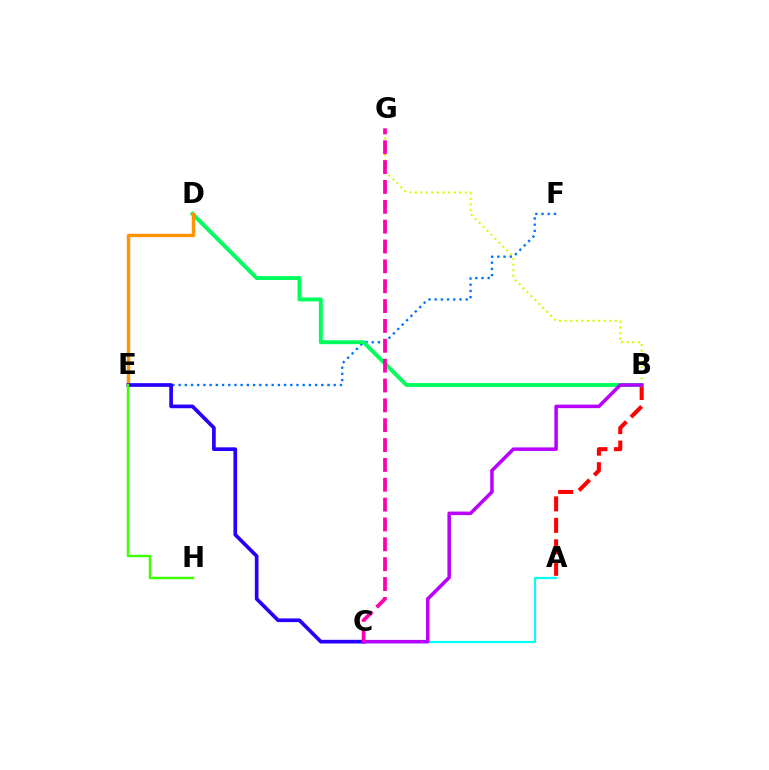{('A', 'B'): [{'color': '#ff0000', 'line_style': 'dashed', 'thickness': 2.92}], ('B', 'G'): [{'color': '#d1ff00', 'line_style': 'dotted', 'thickness': 1.51}], ('E', 'F'): [{'color': '#0074ff', 'line_style': 'dotted', 'thickness': 1.69}], ('A', 'C'): [{'color': '#00fff6', 'line_style': 'solid', 'thickness': 1.58}], ('B', 'D'): [{'color': '#00ff5c', 'line_style': 'solid', 'thickness': 2.82}], ('D', 'E'): [{'color': '#ff9400', 'line_style': 'solid', 'thickness': 2.44}], ('C', 'E'): [{'color': '#2500ff', 'line_style': 'solid', 'thickness': 2.65}], ('B', 'C'): [{'color': '#b900ff', 'line_style': 'solid', 'thickness': 2.53}], ('C', 'G'): [{'color': '#ff00ac', 'line_style': 'dashed', 'thickness': 2.7}], ('E', 'H'): [{'color': '#3dff00', 'line_style': 'solid', 'thickness': 1.76}]}